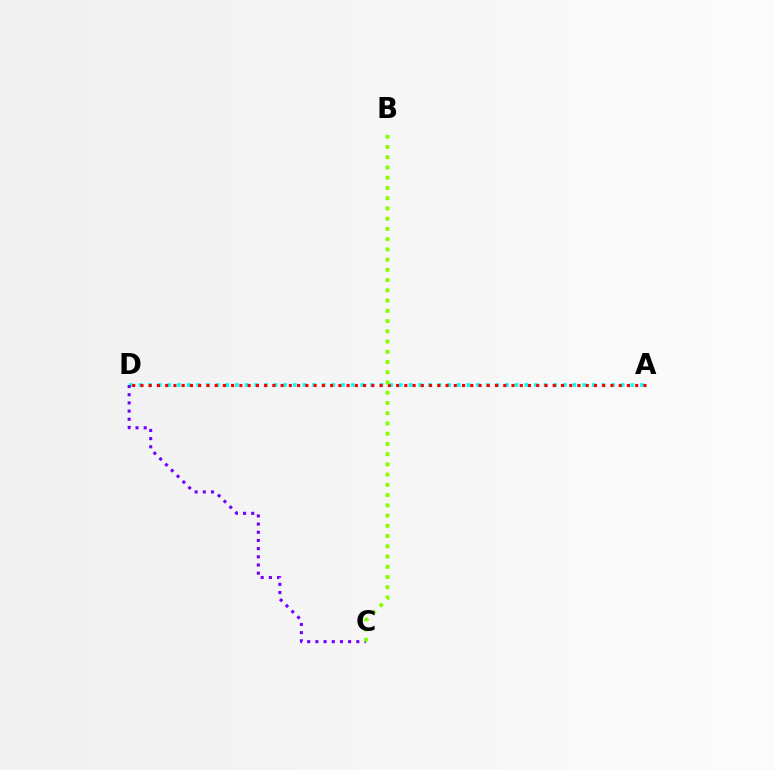{('A', 'D'): [{'color': '#00fff6', 'line_style': 'dotted', 'thickness': 2.62}, {'color': '#ff0000', 'line_style': 'dotted', 'thickness': 2.24}], ('C', 'D'): [{'color': '#7200ff', 'line_style': 'dotted', 'thickness': 2.22}], ('B', 'C'): [{'color': '#84ff00', 'line_style': 'dotted', 'thickness': 2.78}]}